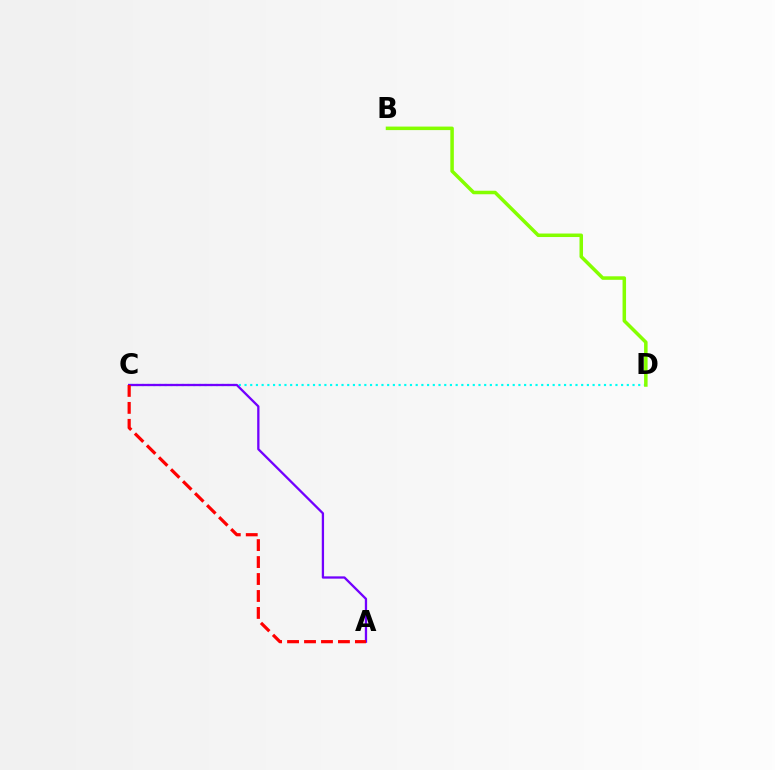{('C', 'D'): [{'color': '#00fff6', 'line_style': 'dotted', 'thickness': 1.55}], ('B', 'D'): [{'color': '#84ff00', 'line_style': 'solid', 'thickness': 2.53}], ('A', 'C'): [{'color': '#7200ff', 'line_style': 'solid', 'thickness': 1.65}, {'color': '#ff0000', 'line_style': 'dashed', 'thickness': 2.3}]}